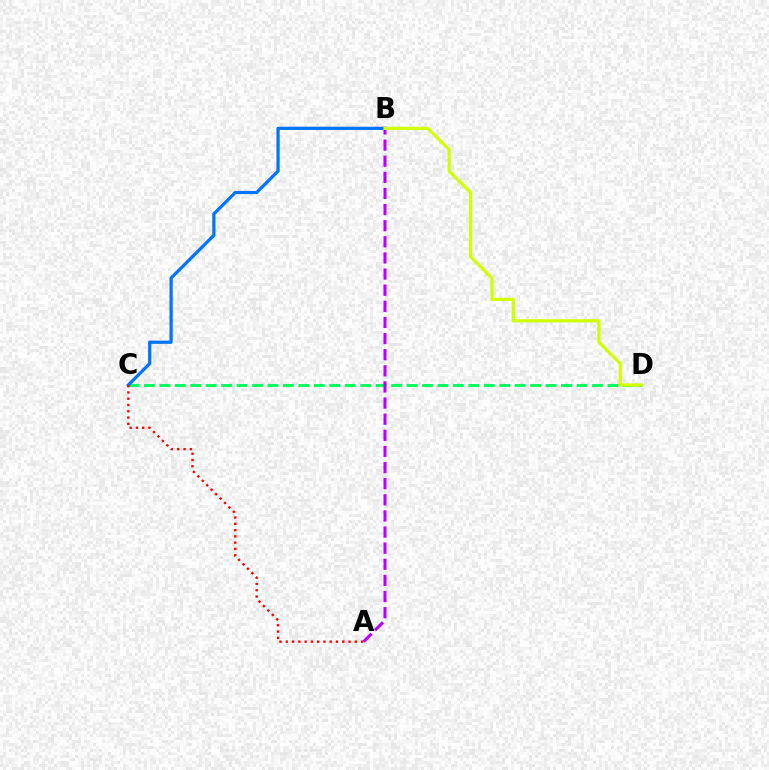{('C', 'D'): [{'color': '#00ff5c', 'line_style': 'dashed', 'thickness': 2.1}], ('A', 'B'): [{'color': '#b900ff', 'line_style': 'dashed', 'thickness': 2.19}], ('B', 'C'): [{'color': '#0074ff', 'line_style': 'solid', 'thickness': 2.32}], ('B', 'D'): [{'color': '#d1ff00', 'line_style': 'solid', 'thickness': 2.3}], ('A', 'C'): [{'color': '#ff0000', 'line_style': 'dotted', 'thickness': 1.7}]}